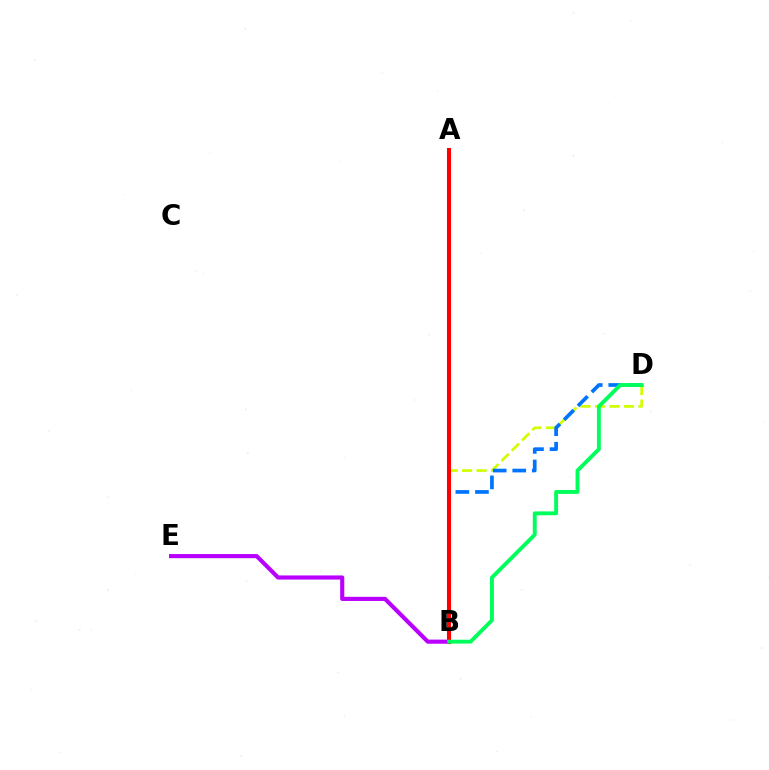{('B', 'E'): [{'color': '#b900ff', 'line_style': 'solid', 'thickness': 2.98}], ('B', 'D'): [{'color': '#d1ff00', 'line_style': 'dashed', 'thickness': 1.97}, {'color': '#0074ff', 'line_style': 'dashed', 'thickness': 2.66}, {'color': '#00ff5c', 'line_style': 'solid', 'thickness': 2.8}], ('A', 'B'): [{'color': '#ff0000', 'line_style': 'solid', 'thickness': 2.93}]}